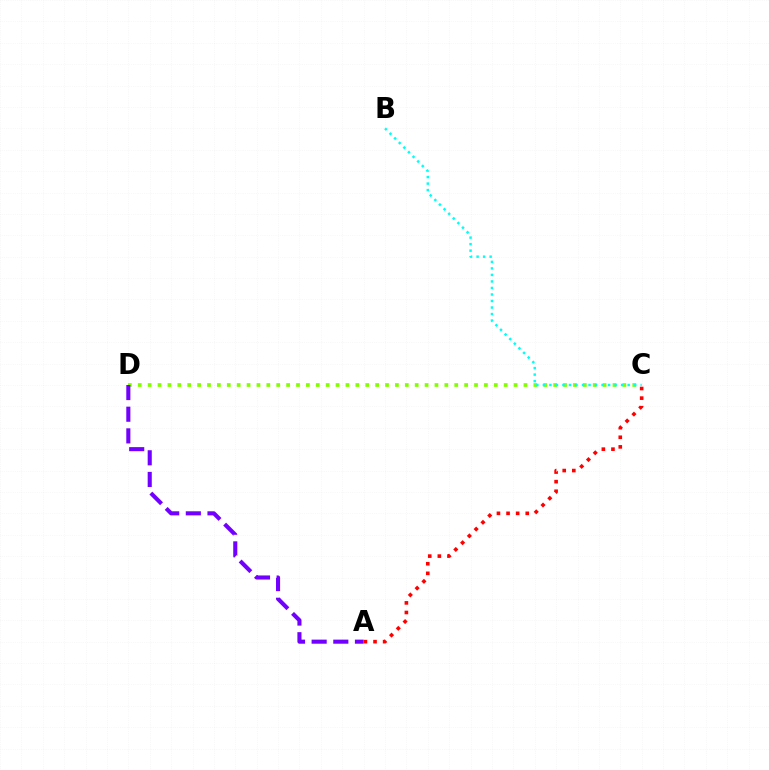{('A', 'C'): [{'color': '#ff0000', 'line_style': 'dotted', 'thickness': 2.61}], ('C', 'D'): [{'color': '#84ff00', 'line_style': 'dotted', 'thickness': 2.69}], ('A', 'D'): [{'color': '#7200ff', 'line_style': 'dashed', 'thickness': 2.94}], ('B', 'C'): [{'color': '#00fff6', 'line_style': 'dotted', 'thickness': 1.77}]}